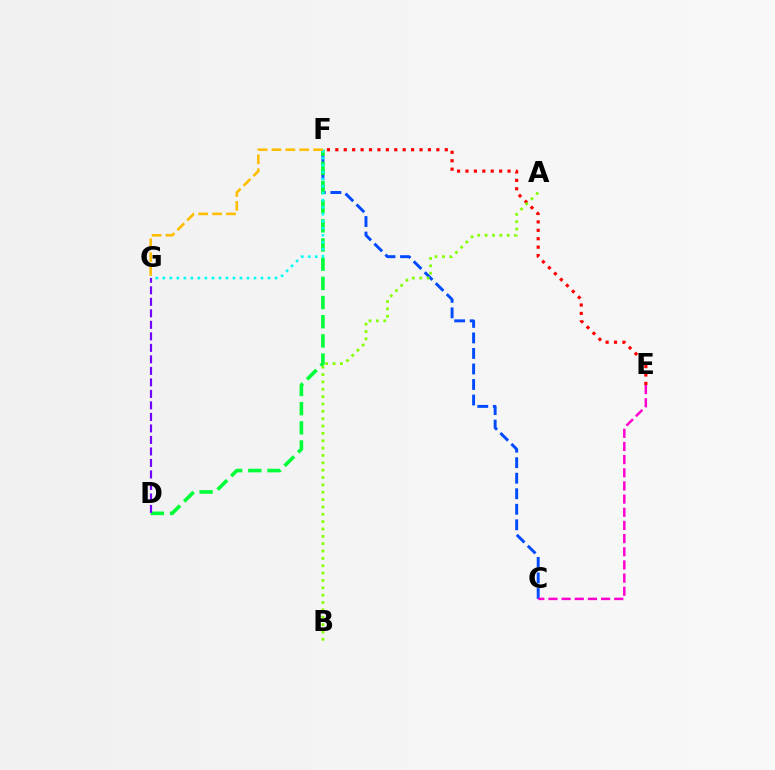{('C', 'F'): [{'color': '#004bff', 'line_style': 'dashed', 'thickness': 2.11}], ('D', 'F'): [{'color': '#00ff39', 'line_style': 'dashed', 'thickness': 2.61}], ('F', 'G'): [{'color': '#00fff6', 'line_style': 'dotted', 'thickness': 1.91}, {'color': '#ffbd00', 'line_style': 'dashed', 'thickness': 1.88}], ('C', 'E'): [{'color': '#ff00cf', 'line_style': 'dashed', 'thickness': 1.79}], ('E', 'F'): [{'color': '#ff0000', 'line_style': 'dotted', 'thickness': 2.29}], ('A', 'B'): [{'color': '#84ff00', 'line_style': 'dotted', 'thickness': 2.0}], ('D', 'G'): [{'color': '#7200ff', 'line_style': 'dashed', 'thickness': 1.56}]}